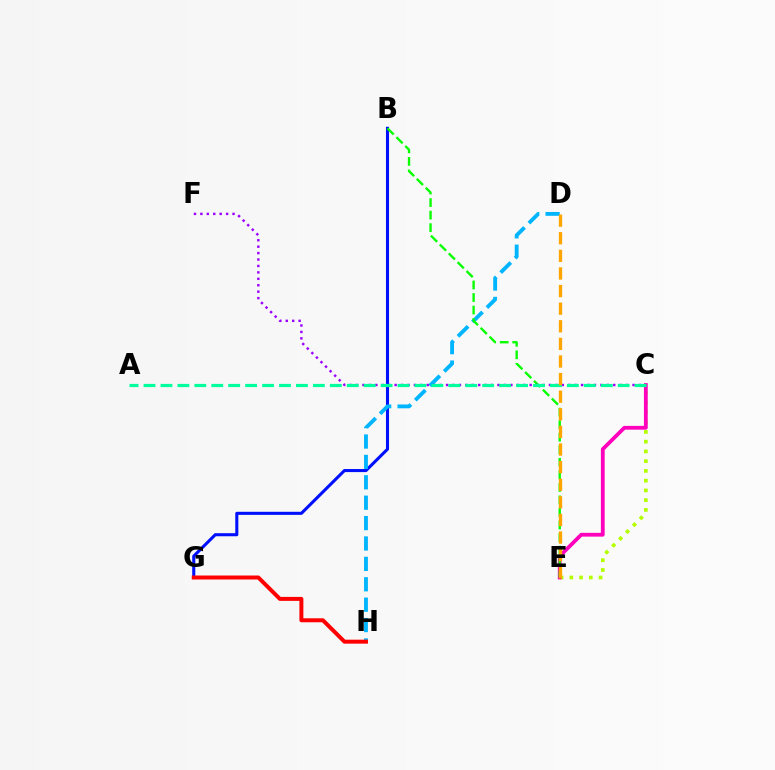{('B', 'G'): [{'color': '#0010ff', 'line_style': 'solid', 'thickness': 2.22}], ('C', 'E'): [{'color': '#b3ff00', 'line_style': 'dotted', 'thickness': 2.65}, {'color': '#ff00bd', 'line_style': 'solid', 'thickness': 2.73}], ('D', 'H'): [{'color': '#00b5ff', 'line_style': 'dashed', 'thickness': 2.77}], ('B', 'E'): [{'color': '#08ff00', 'line_style': 'dashed', 'thickness': 1.7}], ('C', 'F'): [{'color': '#9b00ff', 'line_style': 'dotted', 'thickness': 1.75}], ('G', 'H'): [{'color': '#ff0000', 'line_style': 'solid', 'thickness': 2.86}], ('A', 'C'): [{'color': '#00ff9d', 'line_style': 'dashed', 'thickness': 2.3}], ('D', 'E'): [{'color': '#ffa500', 'line_style': 'dashed', 'thickness': 2.39}]}